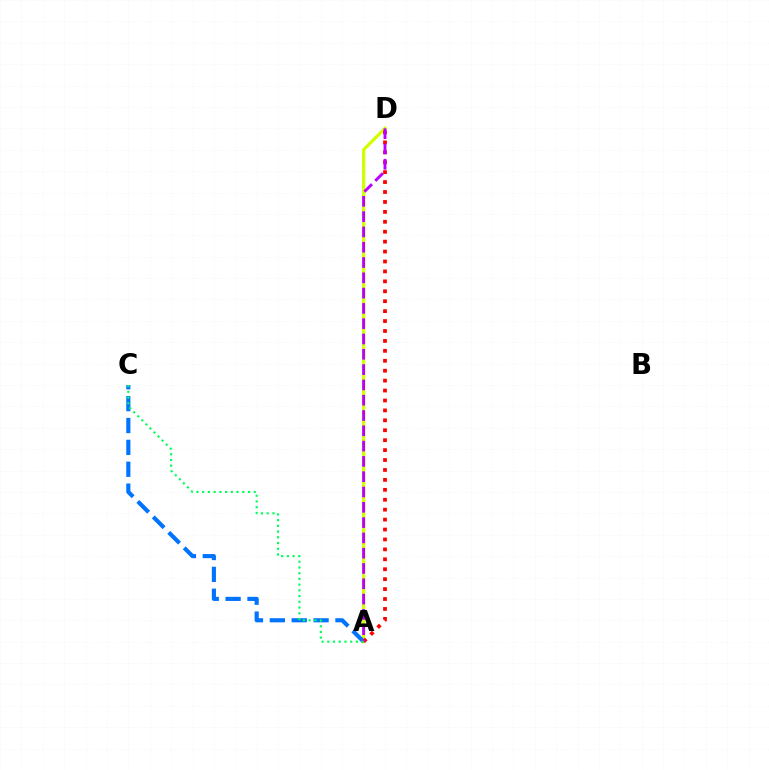{('A', 'D'): [{'color': '#d1ff00', 'line_style': 'solid', 'thickness': 2.32}, {'color': '#ff0000', 'line_style': 'dotted', 'thickness': 2.7}, {'color': '#b900ff', 'line_style': 'dashed', 'thickness': 2.08}], ('A', 'C'): [{'color': '#0074ff', 'line_style': 'dashed', 'thickness': 2.97}, {'color': '#00ff5c', 'line_style': 'dotted', 'thickness': 1.56}]}